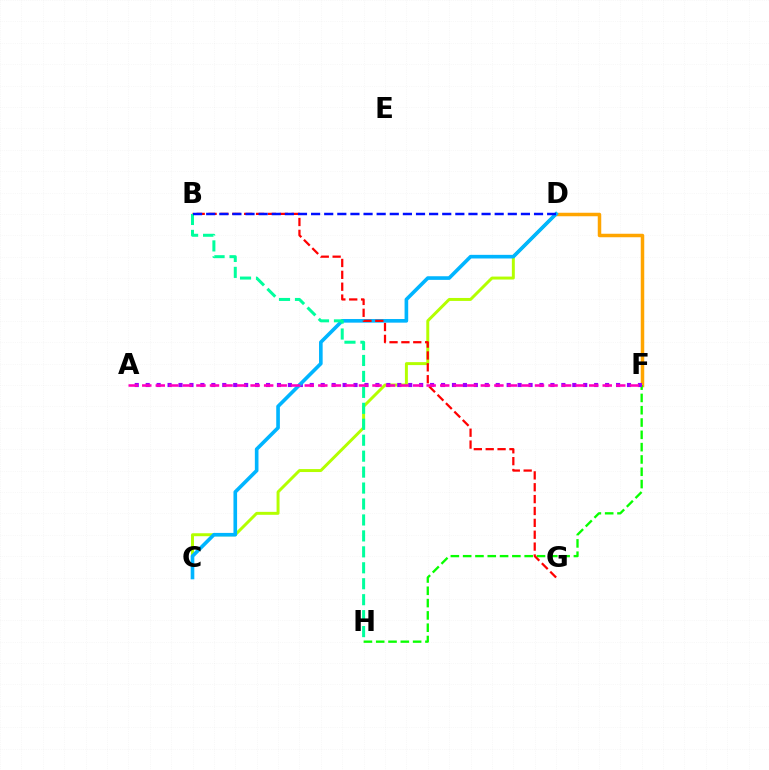{('C', 'D'): [{'color': '#b3ff00', 'line_style': 'solid', 'thickness': 2.13}, {'color': '#00b5ff', 'line_style': 'solid', 'thickness': 2.61}], ('D', 'F'): [{'color': '#ffa500', 'line_style': 'solid', 'thickness': 2.51}], ('F', 'H'): [{'color': '#08ff00', 'line_style': 'dashed', 'thickness': 1.67}], ('A', 'F'): [{'color': '#9b00ff', 'line_style': 'dotted', 'thickness': 2.97}, {'color': '#ff00bd', 'line_style': 'dashed', 'thickness': 1.84}], ('B', 'G'): [{'color': '#ff0000', 'line_style': 'dashed', 'thickness': 1.61}], ('B', 'H'): [{'color': '#00ff9d', 'line_style': 'dashed', 'thickness': 2.17}], ('B', 'D'): [{'color': '#0010ff', 'line_style': 'dashed', 'thickness': 1.78}]}